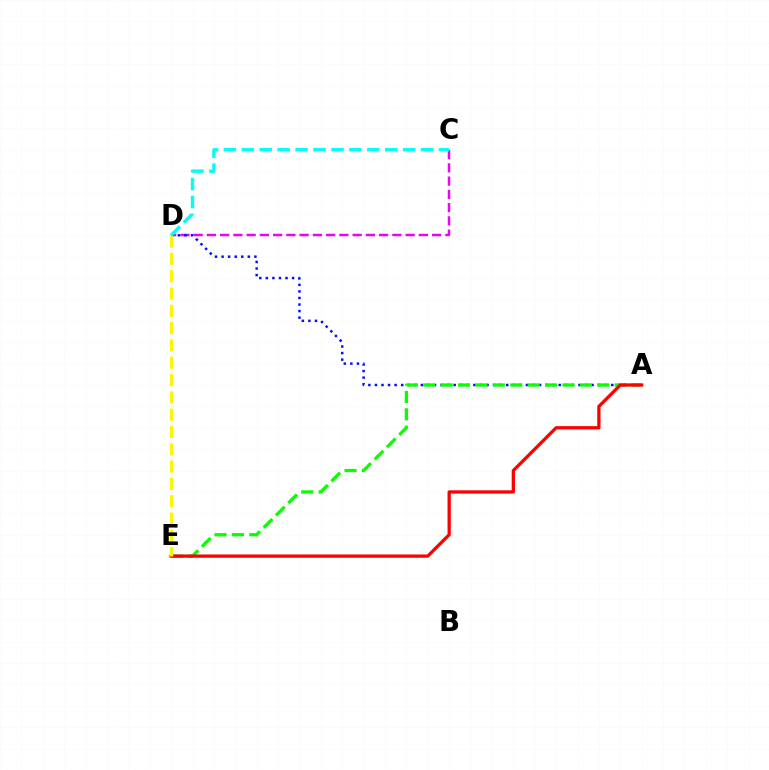{('C', 'D'): [{'color': '#ee00ff', 'line_style': 'dashed', 'thickness': 1.8}, {'color': '#00fff6', 'line_style': 'dashed', 'thickness': 2.44}], ('A', 'D'): [{'color': '#0010ff', 'line_style': 'dotted', 'thickness': 1.78}], ('A', 'E'): [{'color': '#08ff00', 'line_style': 'dashed', 'thickness': 2.36}, {'color': '#ff0000', 'line_style': 'solid', 'thickness': 2.35}], ('D', 'E'): [{'color': '#fcf500', 'line_style': 'dashed', 'thickness': 2.35}]}